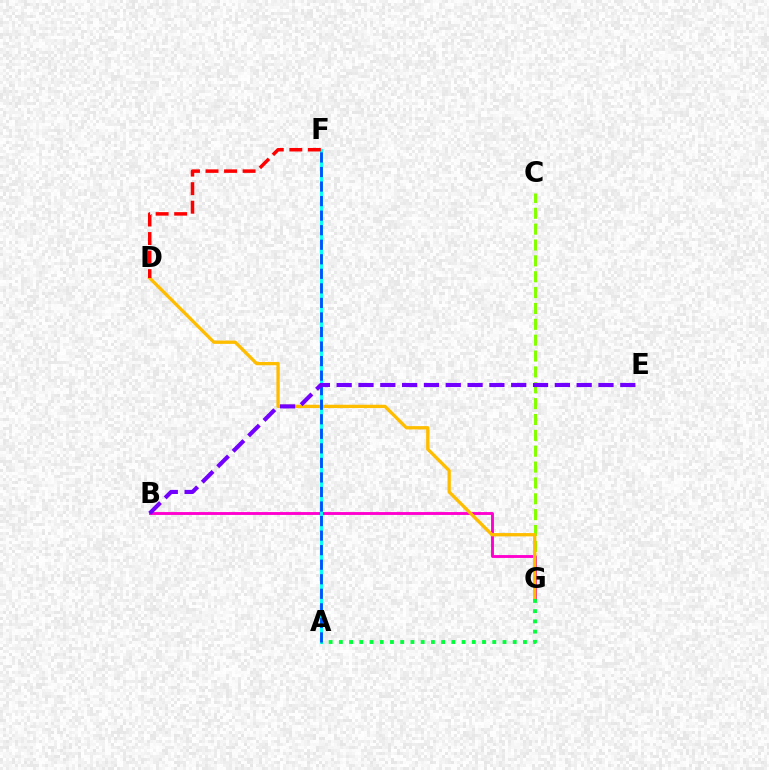{('C', 'G'): [{'color': '#84ff00', 'line_style': 'dashed', 'thickness': 2.15}], ('B', 'G'): [{'color': '#ff00cf', 'line_style': 'solid', 'thickness': 2.07}], ('D', 'G'): [{'color': '#ffbd00', 'line_style': 'solid', 'thickness': 2.37}], ('A', 'F'): [{'color': '#00fff6', 'line_style': 'solid', 'thickness': 2.08}, {'color': '#004bff', 'line_style': 'dashed', 'thickness': 1.98}], ('A', 'G'): [{'color': '#00ff39', 'line_style': 'dotted', 'thickness': 2.78}], ('D', 'F'): [{'color': '#ff0000', 'line_style': 'dashed', 'thickness': 2.52}], ('B', 'E'): [{'color': '#7200ff', 'line_style': 'dashed', 'thickness': 2.96}]}